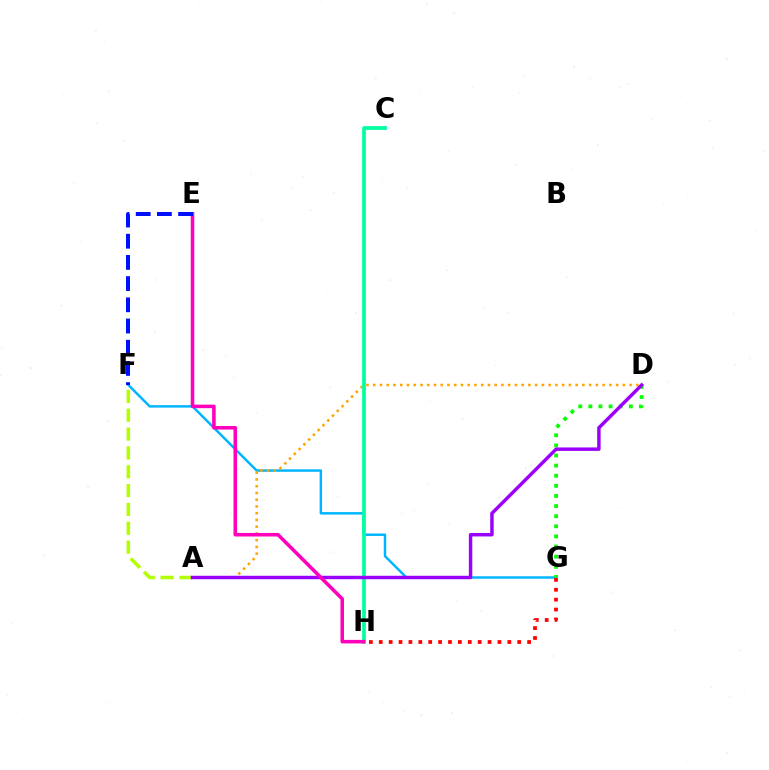{('F', 'G'): [{'color': '#00b5ff', 'line_style': 'solid', 'thickness': 1.78}], ('A', 'D'): [{'color': '#ffa500', 'line_style': 'dotted', 'thickness': 1.83}, {'color': '#9b00ff', 'line_style': 'solid', 'thickness': 2.48}], ('G', 'H'): [{'color': '#ff0000', 'line_style': 'dotted', 'thickness': 2.69}], ('A', 'F'): [{'color': '#b3ff00', 'line_style': 'dashed', 'thickness': 2.56}], ('C', 'H'): [{'color': '#00ff9d', 'line_style': 'solid', 'thickness': 2.68}], ('D', 'G'): [{'color': '#08ff00', 'line_style': 'dotted', 'thickness': 2.75}], ('E', 'H'): [{'color': '#ff00bd', 'line_style': 'solid', 'thickness': 2.55}], ('E', 'F'): [{'color': '#0010ff', 'line_style': 'dashed', 'thickness': 2.88}]}